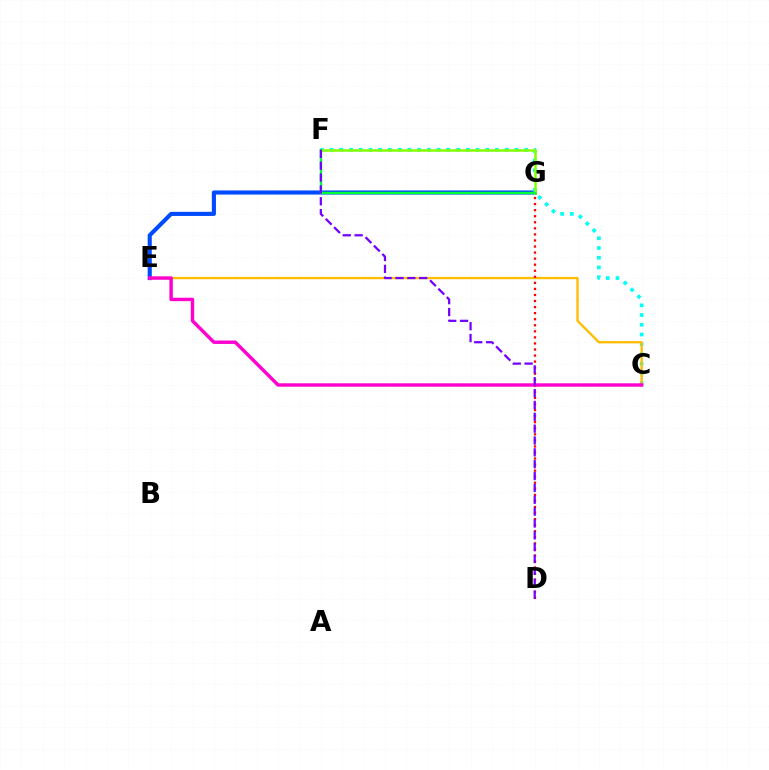{('E', 'G'): [{'color': '#004bff', 'line_style': 'solid', 'thickness': 2.97}], ('C', 'F'): [{'color': '#00fff6', 'line_style': 'dotted', 'thickness': 2.64}], ('F', 'G'): [{'color': '#84ff00', 'line_style': 'solid', 'thickness': 1.82}, {'color': '#00ff39', 'line_style': 'solid', 'thickness': 1.72}], ('C', 'E'): [{'color': '#ffbd00', 'line_style': 'solid', 'thickness': 1.67}, {'color': '#ff00cf', 'line_style': 'solid', 'thickness': 2.46}], ('D', 'G'): [{'color': '#ff0000', 'line_style': 'dotted', 'thickness': 1.65}], ('D', 'F'): [{'color': '#7200ff', 'line_style': 'dashed', 'thickness': 1.61}]}